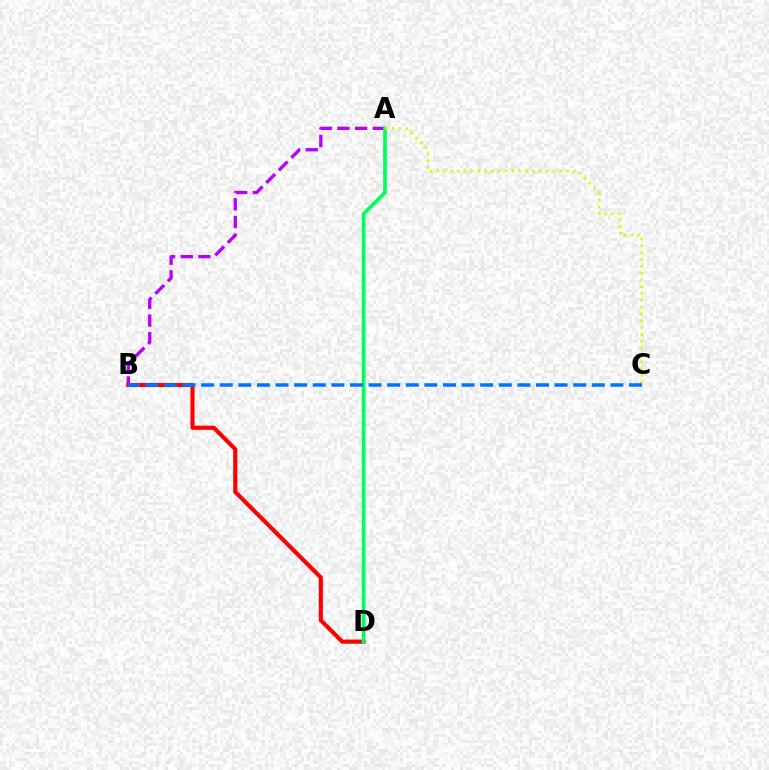{('B', 'D'): [{'color': '#ff0000', 'line_style': 'solid', 'thickness': 2.97}], ('A', 'B'): [{'color': '#b900ff', 'line_style': 'dashed', 'thickness': 2.4}], ('A', 'D'): [{'color': '#00ff5c', 'line_style': 'solid', 'thickness': 2.67}], ('A', 'C'): [{'color': '#d1ff00', 'line_style': 'dotted', 'thickness': 1.85}], ('B', 'C'): [{'color': '#0074ff', 'line_style': 'dashed', 'thickness': 2.53}]}